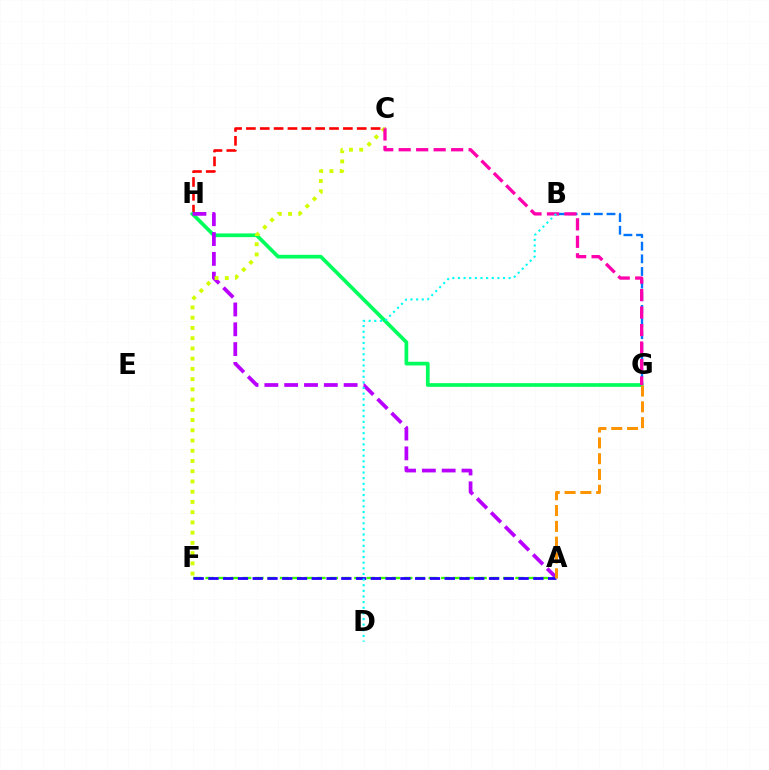{('C', 'H'): [{'color': '#ff0000', 'line_style': 'dashed', 'thickness': 1.88}], ('G', 'H'): [{'color': '#00ff5c', 'line_style': 'solid', 'thickness': 2.67}], ('A', 'H'): [{'color': '#b900ff', 'line_style': 'dashed', 'thickness': 2.69}], ('A', 'F'): [{'color': '#3dff00', 'line_style': 'dashed', 'thickness': 1.68}, {'color': '#2500ff', 'line_style': 'dashed', 'thickness': 2.01}], ('C', 'F'): [{'color': '#d1ff00', 'line_style': 'dotted', 'thickness': 2.78}], ('B', 'G'): [{'color': '#0074ff', 'line_style': 'dashed', 'thickness': 1.72}], ('A', 'G'): [{'color': '#ff9400', 'line_style': 'dashed', 'thickness': 2.15}], ('C', 'G'): [{'color': '#ff00ac', 'line_style': 'dashed', 'thickness': 2.38}], ('B', 'D'): [{'color': '#00fff6', 'line_style': 'dotted', 'thickness': 1.53}]}